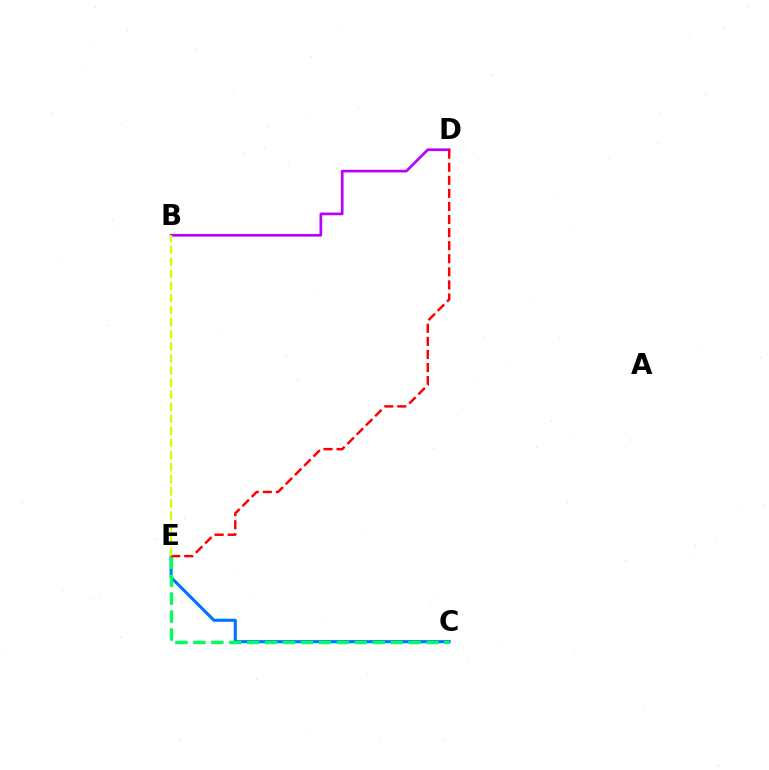{('C', 'E'): [{'color': '#0074ff', 'line_style': 'solid', 'thickness': 2.22}, {'color': '#00ff5c', 'line_style': 'dashed', 'thickness': 2.44}], ('B', 'D'): [{'color': '#b900ff', 'line_style': 'solid', 'thickness': 1.93}], ('D', 'E'): [{'color': '#ff0000', 'line_style': 'dashed', 'thickness': 1.78}], ('B', 'E'): [{'color': '#d1ff00', 'line_style': 'dashed', 'thickness': 1.64}]}